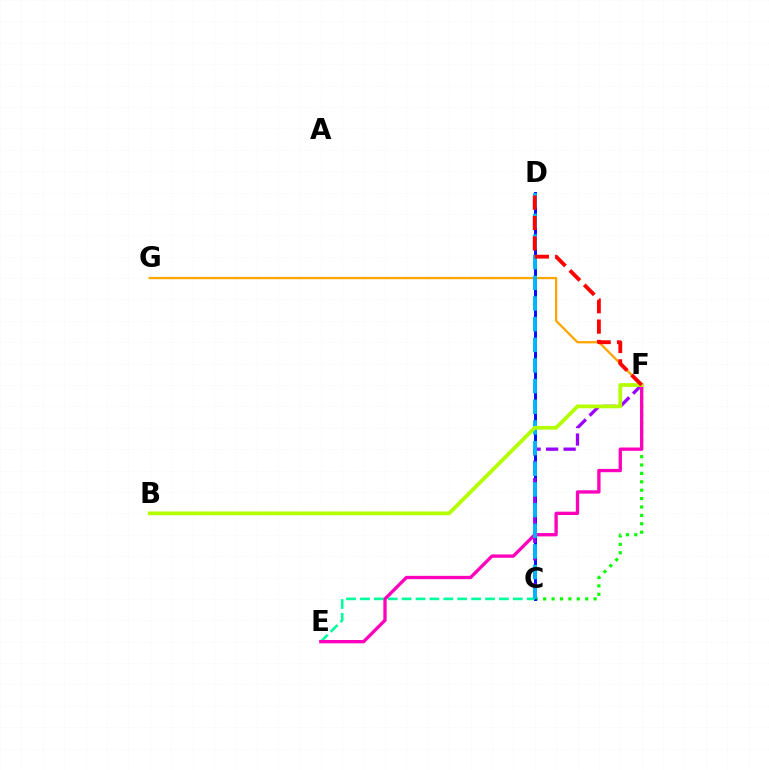{('C', 'F'): [{'color': '#08ff00', 'line_style': 'dotted', 'thickness': 2.28}, {'color': '#9b00ff', 'line_style': 'dashed', 'thickness': 2.38}], ('C', 'D'): [{'color': '#0010ff', 'line_style': 'solid', 'thickness': 2.13}, {'color': '#00b5ff', 'line_style': 'dashed', 'thickness': 2.81}], ('C', 'E'): [{'color': '#00ff9d', 'line_style': 'dashed', 'thickness': 1.89}], ('F', 'G'): [{'color': '#ffa500', 'line_style': 'solid', 'thickness': 1.65}], ('E', 'F'): [{'color': '#ff00bd', 'line_style': 'solid', 'thickness': 2.39}], ('B', 'F'): [{'color': '#b3ff00', 'line_style': 'solid', 'thickness': 2.7}], ('D', 'F'): [{'color': '#ff0000', 'line_style': 'dashed', 'thickness': 2.77}]}